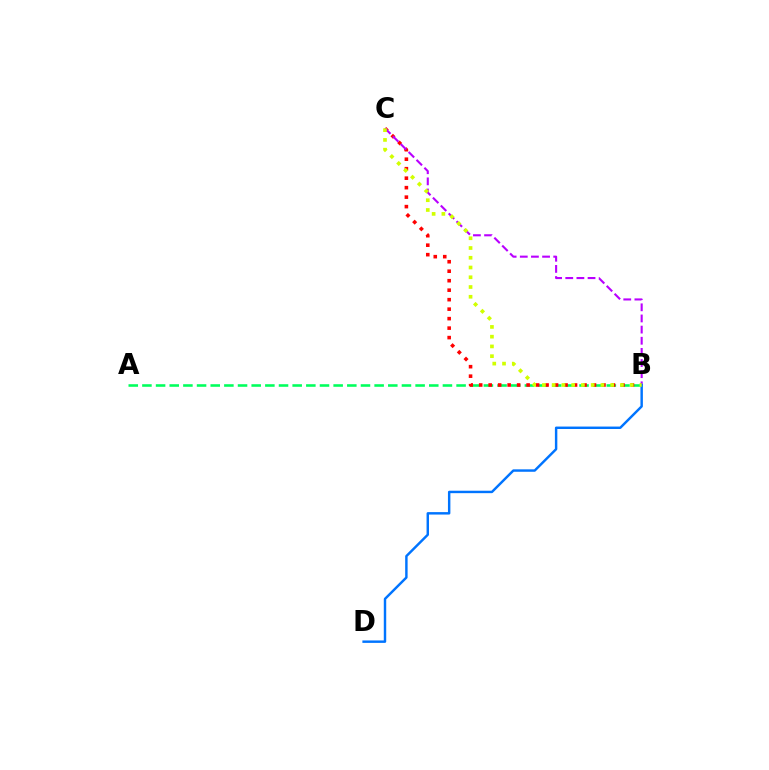{('A', 'B'): [{'color': '#00ff5c', 'line_style': 'dashed', 'thickness': 1.86}], ('B', 'C'): [{'color': '#ff0000', 'line_style': 'dotted', 'thickness': 2.58}, {'color': '#b900ff', 'line_style': 'dashed', 'thickness': 1.51}, {'color': '#d1ff00', 'line_style': 'dotted', 'thickness': 2.65}], ('B', 'D'): [{'color': '#0074ff', 'line_style': 'solid', 'thickness': 1.76}]}